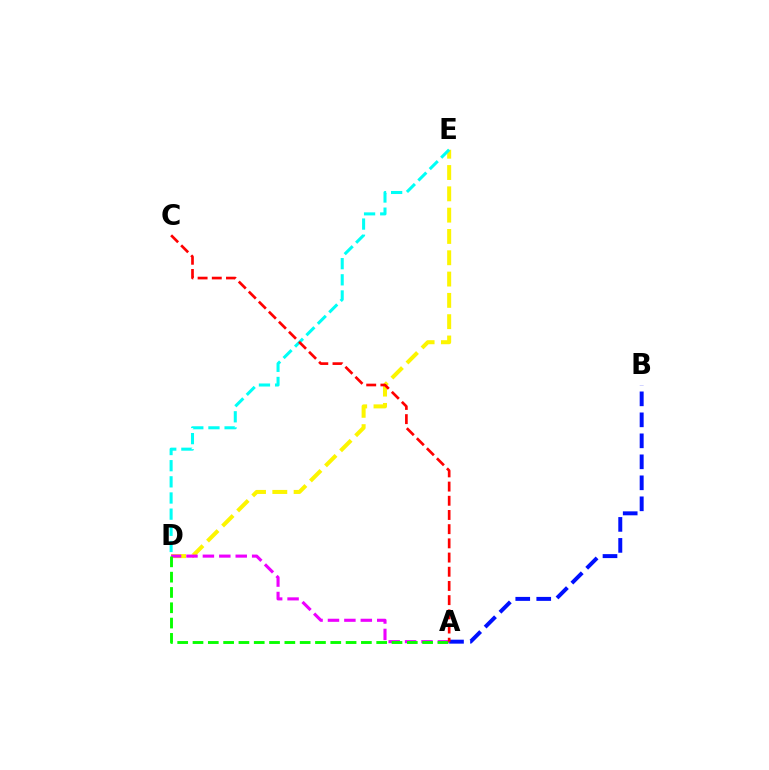{('D', 'E'): [{'color': '#fcf500', 'line_style': 'dashed', 'thickness': 2.89}, {'color': '#00fff6', 'line_style': 'dashed', 'thickness': 2.19}], ('A', 'B'): [{'color': '#0010ff', 'line_style': 'dashed', 'thickness': 2.85}], ('A', 'D'): [{'color': '#ee00ff', 'line_style': 'dashed', 'thickness': 2.23}, {'color': '#08ff00', 'line_style': 'dashed', 'thickness': 2.08}], ('A', 'C'): [{'color': '#ff0000', 'line_style': 'dashed', 'thickness': 1.93}]}